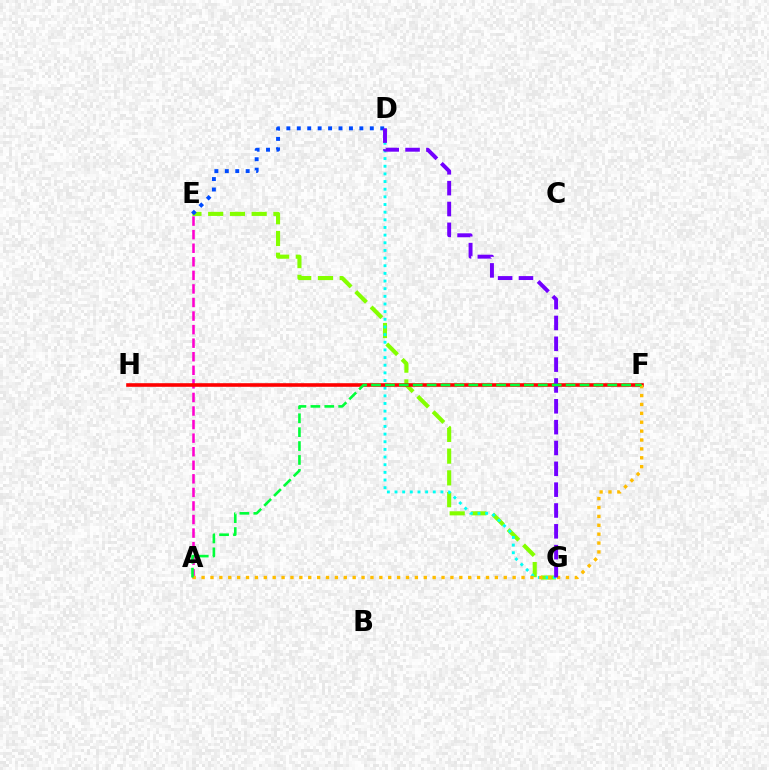{('A', 'E'): [{'color': '#ff00cf', 'line_style': 'dashed', 'thickness': 1.84}], ('E', 'G'): [{'color': '#84ff00', 'line_style': 'dashed', 'thickness': 2.95}], ('D', 'G'): [{'color': '#00fff6', 'line_style': 'dotted', 'thickness': 2.08}, {'color': '#7200ff', 'line_style': 'dashed', 'thickness': 2.83}], ('F', 'H'): [{'color': '#ff0000', 'line_style': 'solid', 'thickness': 2.59}], ('D', 'E'): [{'color': '#004bff', 'line_style': 'dotted', 'thickness': 2.83}], ('A', 'F'): [{'color': '#ffbd00', 'line_style': 'dotted', 'thickness': 2.41}, {'color': '#00ff39', 'line_style': 'dashed', 'thickness': 1.89}]}